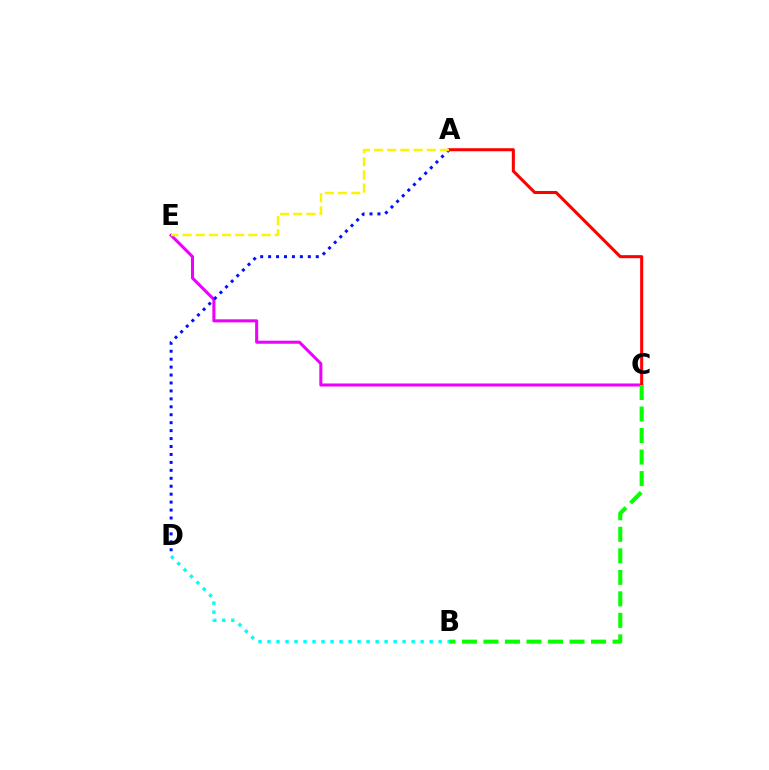{('C', 'E'): [{'color': '#ee00ff', 'line_style': 'solid', 'thickness': 2.2}], ('B', 'D'): [{'color': '#00fff6', 'line_style': 'dotted', 'thickness': 2.45}], ('A', 'D'): [{'color': '#0010ff', 'line_style': 'dotted', 'thickness': 2.16}], ('A', 'C'): [{'color': '#ff0000', 'line_style': 'solid', 'thickness': 2.19}], ('B', 'C'): [{'color': '#08ff00', 'line_style': 'dashed', 'thickness': 2.92}], ('A', 'E'): [{'color': '#fcf500', 'line_style': 'dashed', 'thickness': 1.79}]}